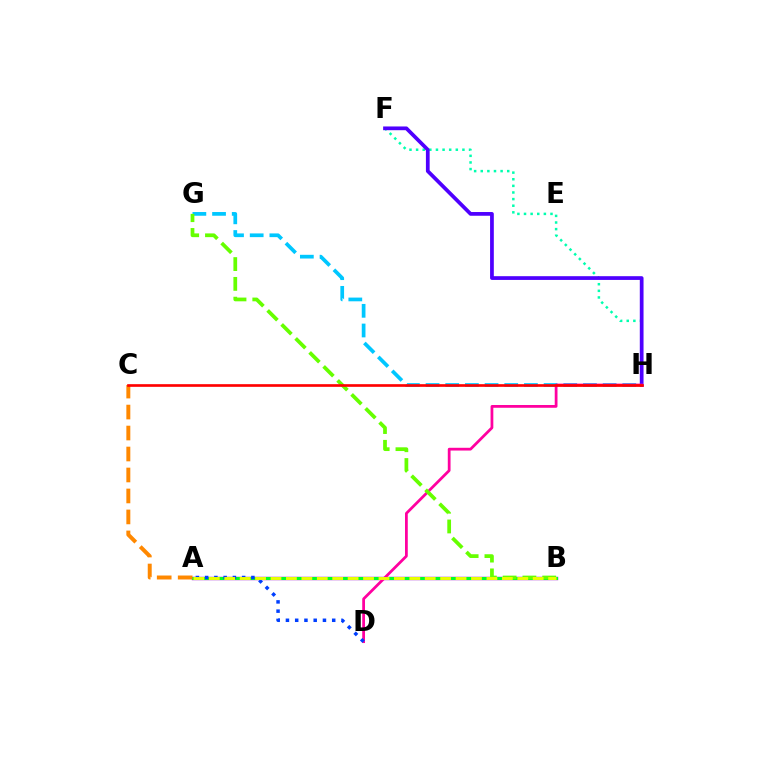{('A', 'B'): [{'color': '#d600ff', 'line_style': 'solid', 'thickness': 2.45}, {'color': '#00ff27', 'line_style': 'solid', 'thickness': 2.23}, {'color': '#eeff00', 'line_style': 'dashed', 'thickness': 2.1}], ('F', 'H'): [{'color': '#00ffaf', 'line_style': 'dotted', 'thickness': 1.8}, {'color': '#4f00ff', 'line_style': 'solid', 'thickness': 2.69}], ('G', 'H'): [{'color': '#00c7ff', 'line_style': 'dashed', 'thickness': 2.67}], ('D', 'H'): [{'color': '#ff00a0', 'line_style': 'solid', 'thickness': 1.99}], ('B', 'G'): [{'color': '#66ff00', 'line_style': 'dashed', 'thickness': 2.69}], ('A', 'C'): [{'color': '#ff8800', 'line_style': 'dashed', 'thickness': 2.85}], ('A', 'D'): [{'color': '#003fff', 'line_style': 'dotted', 'thickness': 2.51}], ('C', 'H'): [{'color': '#ff0000', 'line_style': 'solid', 'thickness': 1.92}]}